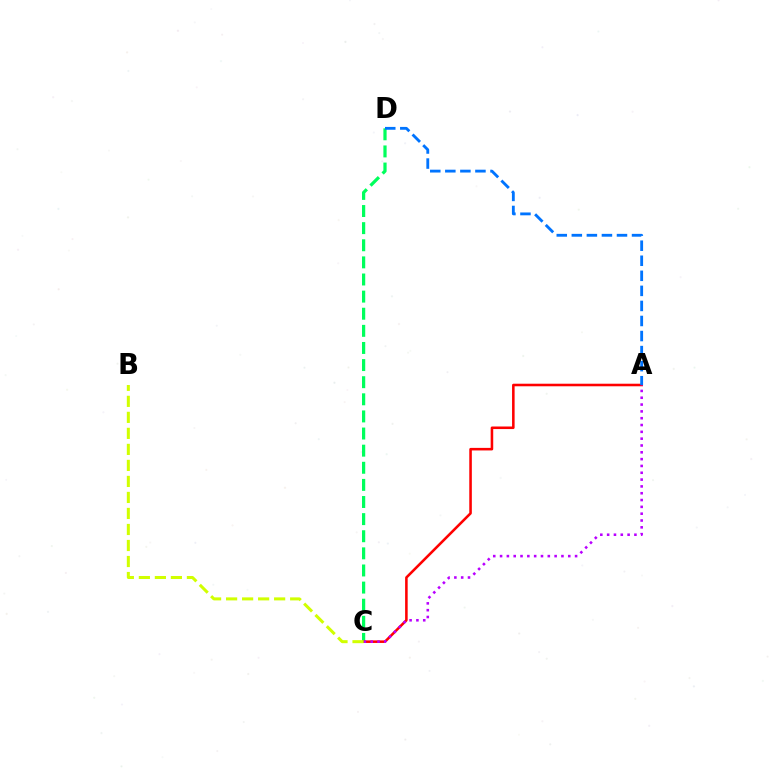{('C', 'D'): [{'color': '#00ff5c', 'line_style': 'dashed', 'thickness': 2.33}], ('A', 'C'): [{'color': '#ff0000', 'line_style': 'solid', 'thickness': 1.84}, {'color': '#b900ff', 'line_style': 'dotted', 'thickness': 1.85}], ('A', 'D'): [{'color': '#0074ff', 'line_style': 'dashed', 'thickness': 2.05}], ('B', 'C'): [{'color': '#d1ff00', 'line_style': 'dashed', 'thickness': 2.18}]}